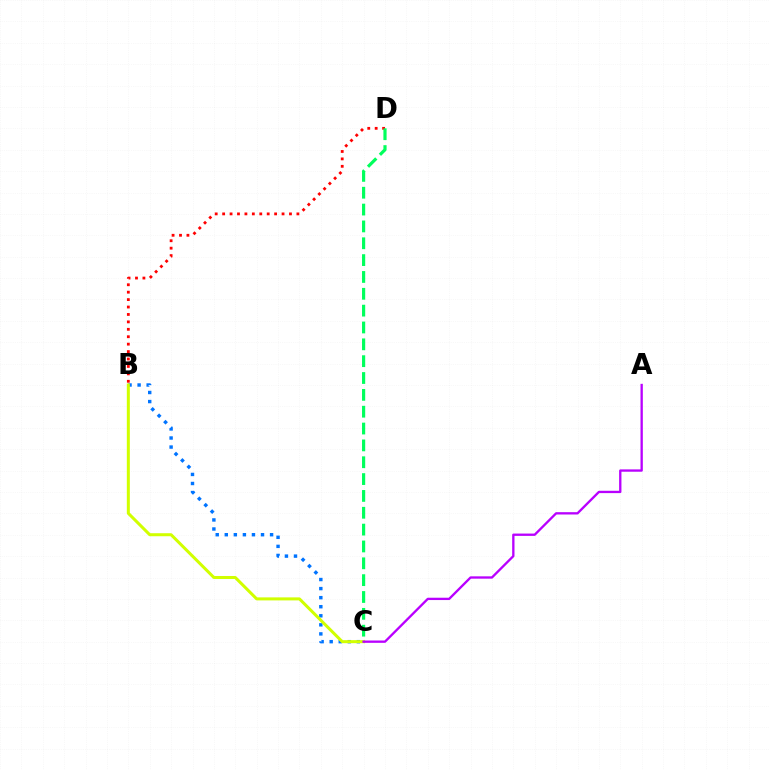{('B', 'D'): [{'color': '#ff0000', 'line_style': 'dotted', 'thickness': 2.02}], ('B', 'C'): [{'color': '#0074ff', 'line_style': 'dotted', 'thickness': 2.46}, {'color': '#d1ff00', 'line_style': 'solid', 'thickness': 2.18}], ('C', 'D'): [{'color': '#00ff5c', 'line_style': 'dashed', 'thickness': 2.29}], ('A', 'C'): [{'color': '#b900ff', 'line_style': 'solid', 'thickness': 1.68}]}